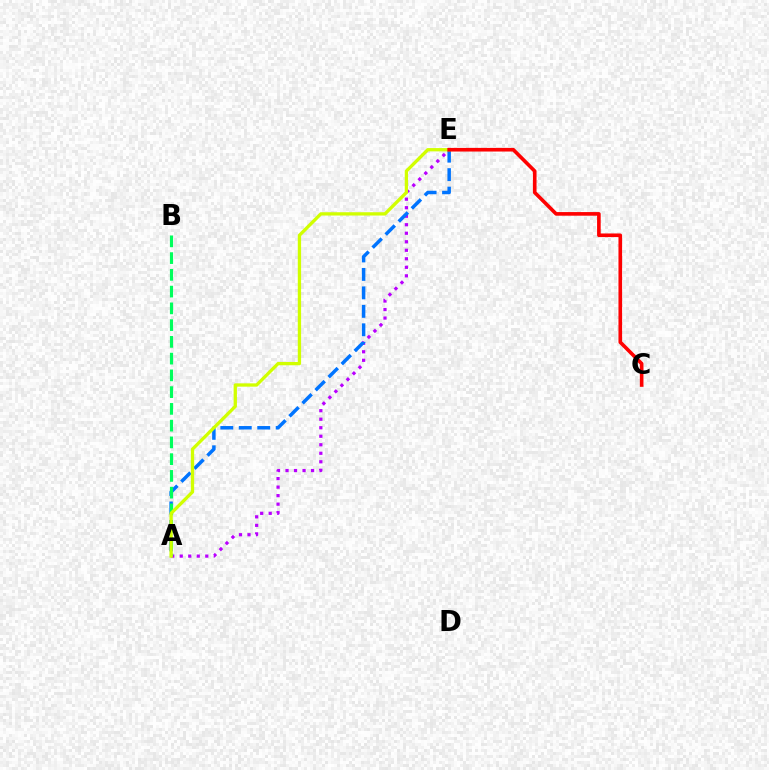{('A', 'E'): [{'color': '#b900ff', 'line_style': 'dotted', 'thickness': 2.31}, {'color': '#0074ff', 'line_style': 'dashed', 'thickness': 2.51}, {'color': '#d1ff00', 'line_style': 'solid', 'thickness': 2.38}], ('A', 'B'): [{'color': '#00ff5c', 'line_style': 'dashed', 'thickness': 2.28}], ('C', 'E'): [{'color': '#ff0000', 'line_style': 'solid', 'thickness': 2.61}]}